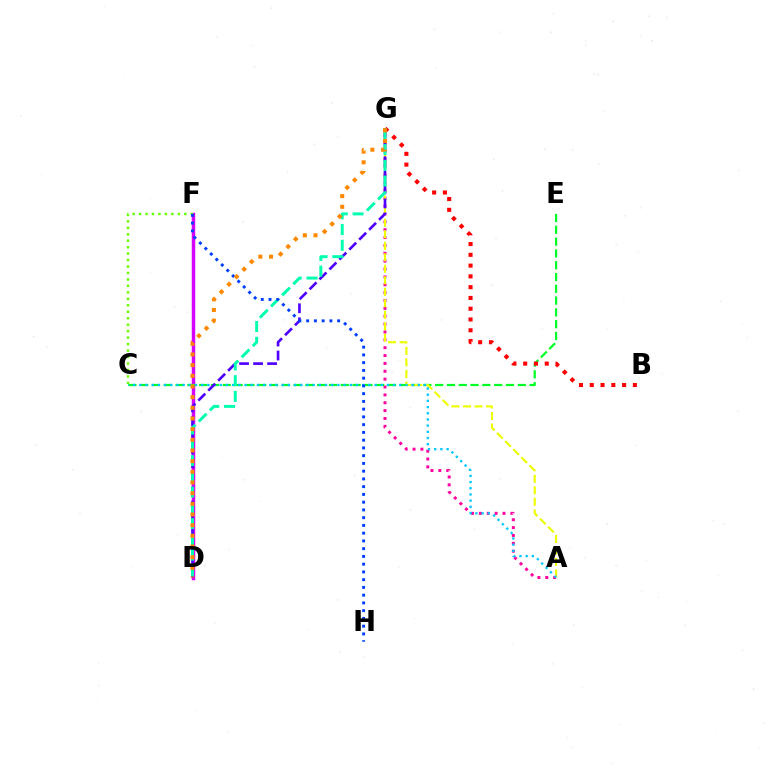{('D', 'F'): [{'color': '#d600ff', 'line_style': 'solid', 'thickness': 2.5}], ('A', 'G'): [{'color': '#ff00a0', 'line_style': 'dotted', 'thickness': 2.14}, {'color': '#eeff00', 'line_style': 'dashed', 'thickness': 1.56}], ('C', 'E'): [{'color': '#00ff27', 'line_style': 'dashed', 'thickness': 1.6}], ('A', 'C'): [{'color': '#00c7ff', 'line_style': 'dotted', 'thickness': 1.68}], ('D', 'G'): [{'color': '#4f00ff', 'line_style': 'dashed', 'thickness': 1.91}, {'color': '#00ffaf', 'line_style': 'dashed', 'thickness': 2.14}, {'color': '#ff8800', 'line_style': 'dotted', 'thickness': 2.9}], ('B', 'G'): [{'color': '#ff0000', 'line_style': 'dotted', 'thickness': 2.93}], ('C', 'F'): [{'color': '#66ff00', 'line_style': 'dotted', 'thickness': 1.76}], ('F', 'H'): [{'color': '#003fff', 'line_style': 'dotted', 'thickness': 2.11}]}